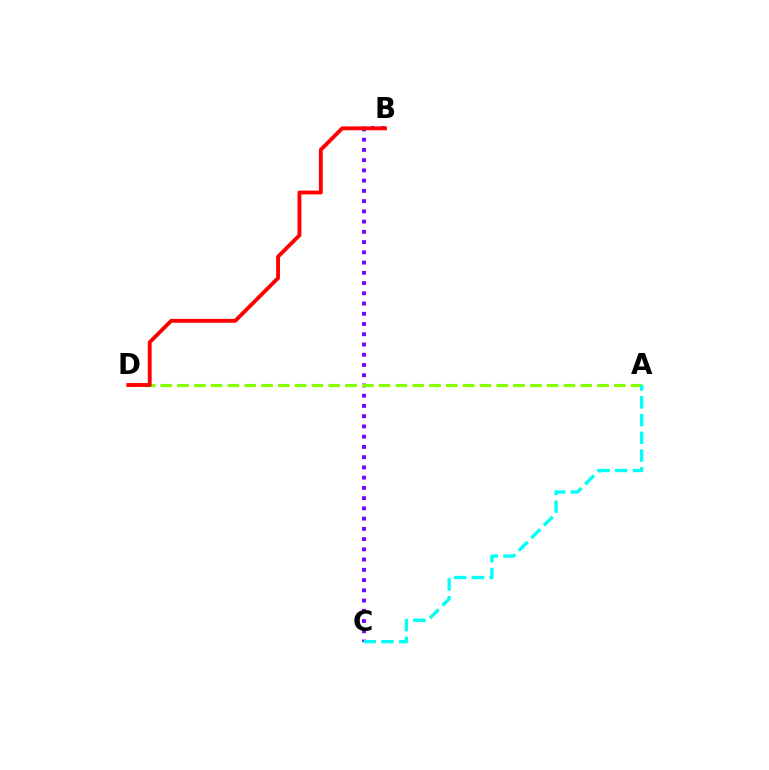{('B', 'C'): [{'color': '#7200ff', 'line_style': 'dotted', 'thickness': 2.78}], ('A', 'D'): [{'color': '#84ff00', 'line_style': 'dashed', 'thickness': 2.28}], ('B', 'D'): [{'color': '#ff0000', 'line_style': 'solid', 'thickness': 2.77}], ('A', 'C'): [{'color': '#00fff6', 'line_style': 'dashed', 'thickness': 2.41}]}